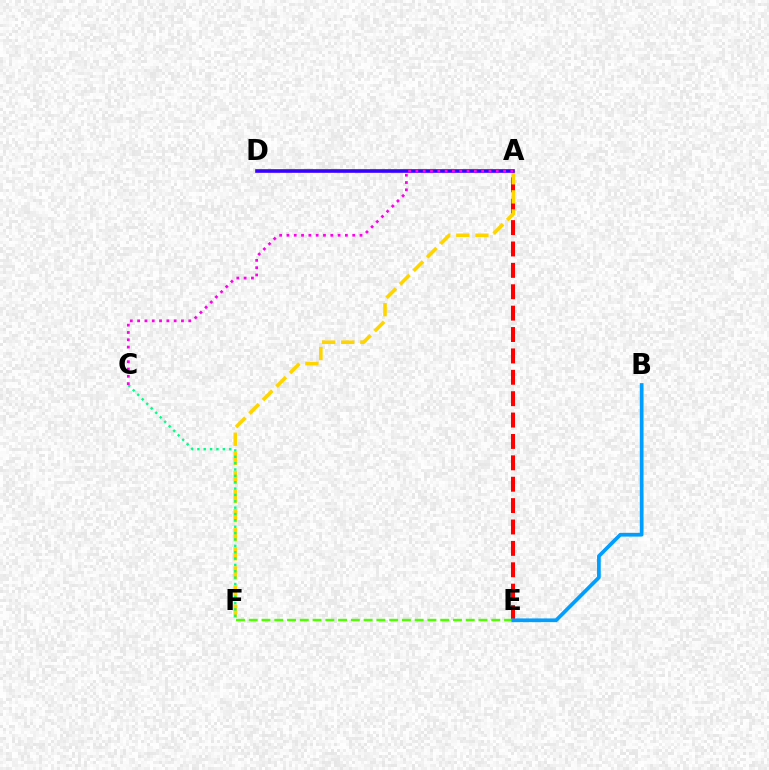{('A', 'E'): [{'color': '#ff0000', 'line_style': 'dashed', 'thickness': 2.91}], ('A', 'F'): [{'color': '#ffd500', 'line_style': 'dashed', 'thickness': 2.59}], ('A', 'D'): [{'color': '#3700ff', 'line_style': 'solid', 'thickness': 2.61}], ('C', 'F'): [{'color': '#00ff86', 'line_style': 'dotted', 'thickness': 1.73}], ('E', 'F'): [{'color': '#4fff00', 'line_style': 'dashed', 'thickness': 1.73}], ('A', 'C'): [{'color': '#ff00ed', 'line_style': 'dotted', 'thickness': 1.99}], ('B', 'E'): [{'color': '#009eff', 'line_style': 'solid', 'thickness': 2.68}]}